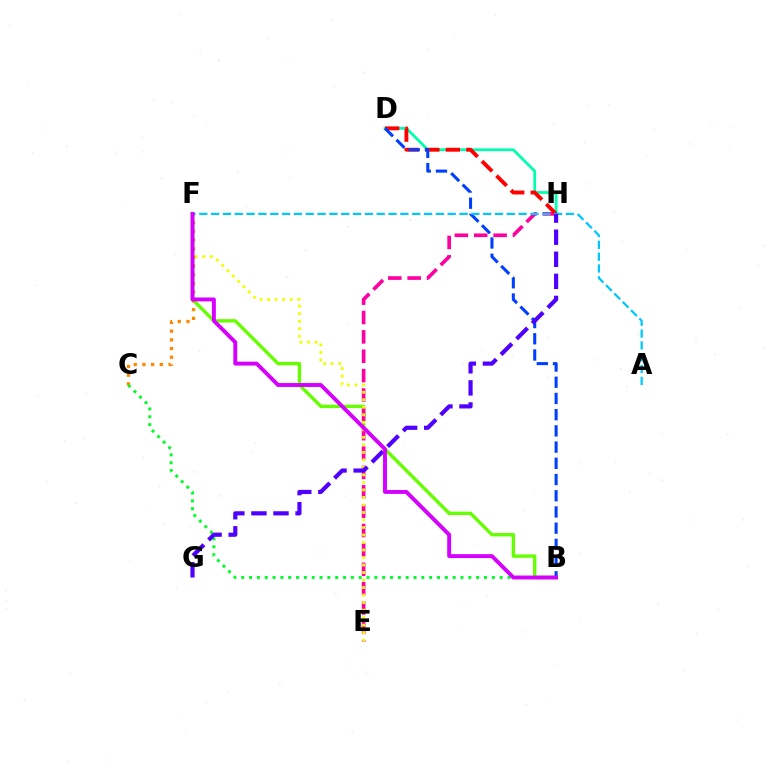{('D', 'H'): [{'color': '#00ffaf', 'line_style': 'solid', 'thickness': 2.0}, {'color': '#ff0000', 'line_style': 'dashed', 'thickness': 2.79}], ('B', 'F'): [{'color': '#66ff00', 'line_style': 'solid', 'thickness': 2.42}, {'color': '#d600ff', 'line_style': 'solid', 'thickness': 2.82}], ('C', 'F'): [{'color': '#ff8800', 'line_style': 'dotted', 'thickness': 2.36}], ('E', 'H'): [{'color': '#ff00a0', 'line_style': 'dashed', 'thickness': 2.63}], ('E', 'F'): [{'color': '#eeff00', 'line_style': 'dotted', 'thickness': 2.04}], ('B', 'C'): [{'color': '#00ff27', 'line_style': 'dotted', 'thickness': 2.13}], ('B', 'D'): [{'color': '#003fff', 'line_style': 'dashed', 'thickness': 2.2}], ('A', 'F'): [{'color': '#00c7ff', 'line_style': 'dashed', 'thickness': 1.61}], ('G', 'H'): [{'color': '#4f00ff', 'line_style': 'dashed', 'thickness': 3.0}]}